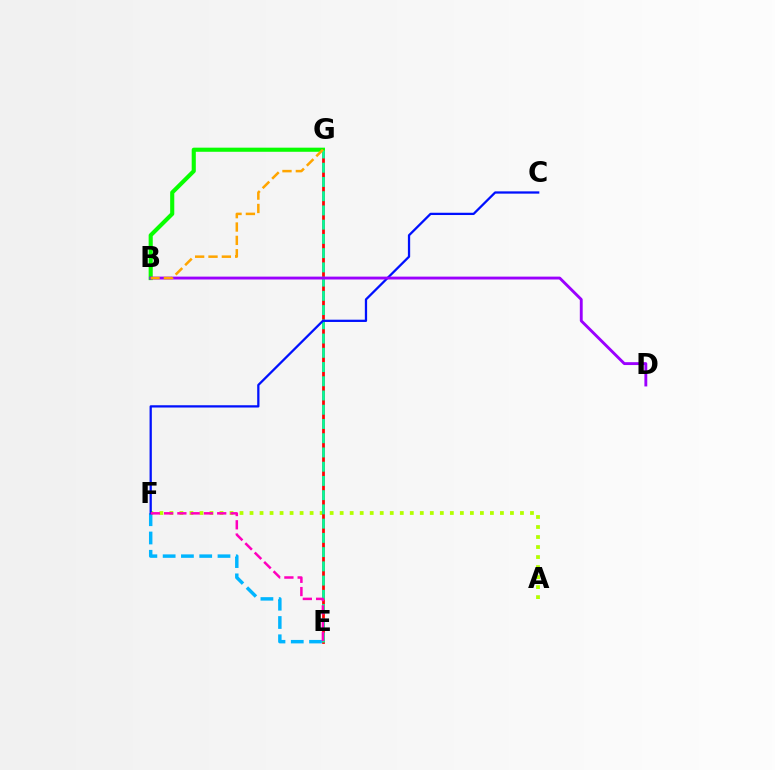{('A', 'F'): [{'color': '#b3ff00', 'line_style': 'dotted', 'thickness': 2.72}], ('E', 'F'): [{'color': '#00b5ff', 'line_style': 'dashed', 'thickness': 2.48}, {'color': '#ff00bd', 'line_style': 'dashed', 'thickness': 1.8}], ('E', 'G'): [{'color': '#ff0000', 'line_style': 'solid', 'thickness': 1.98}, {'color': '#00ff9d', 'line_style': 'dashed', 'thickness': 1.93}], ('B', 'G'): [{'color': '#08ff00', 'line_style': 'solid', 'thickness': 2.96}, {'color': '#ffa500', 'line_style': 'dashed', 'thickness': 1.82}], ('C', 'F'): [{'color': '#0010ff', 'line_style': 'solid', 'thickness': 1.63}], ('B', 'D'): [{'color': '#9b00ff', 'line_style': 'solid', 'thickness': 2.07}]}